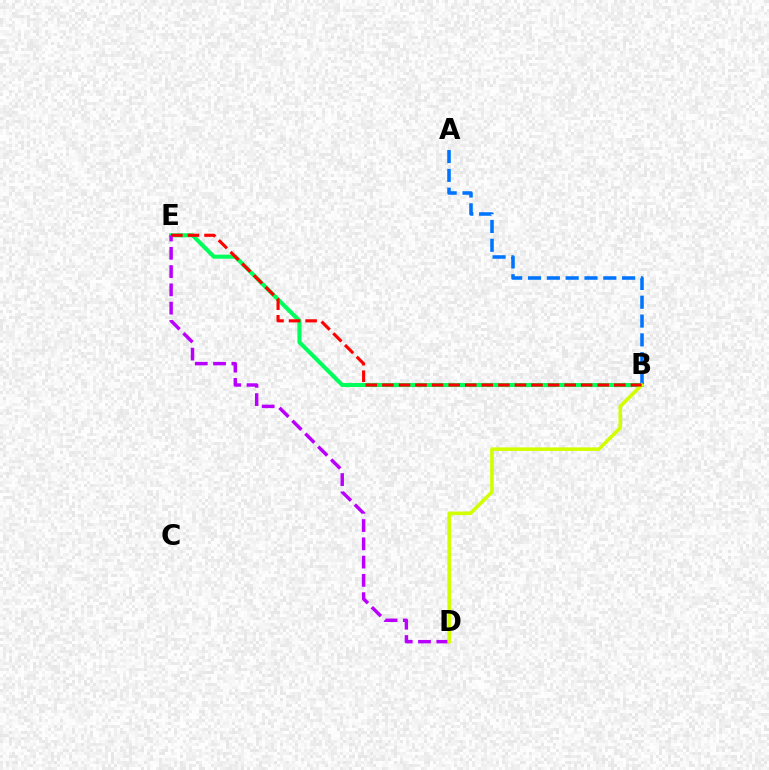{('B', 'E'): [{'color': '#00ff5c', 'line_style': 'solid', 'thickness': 2.94}, {'color': '#ff0000', 'line_style': 'dashed', 'thickness': 2.25}], ('A', 'B'): [{'color': '#0074ff', 'line_style': 'dashed', 'thickness': 2.56}], ('D', 'E'): [{'color': '#b900ff', 'line_style': 'dashed', 'thickness': 2.48}], ('B', 'D'): [{'color': '#d1ff00', 'line_style': 'solid', 'thickness': 2.57}]}